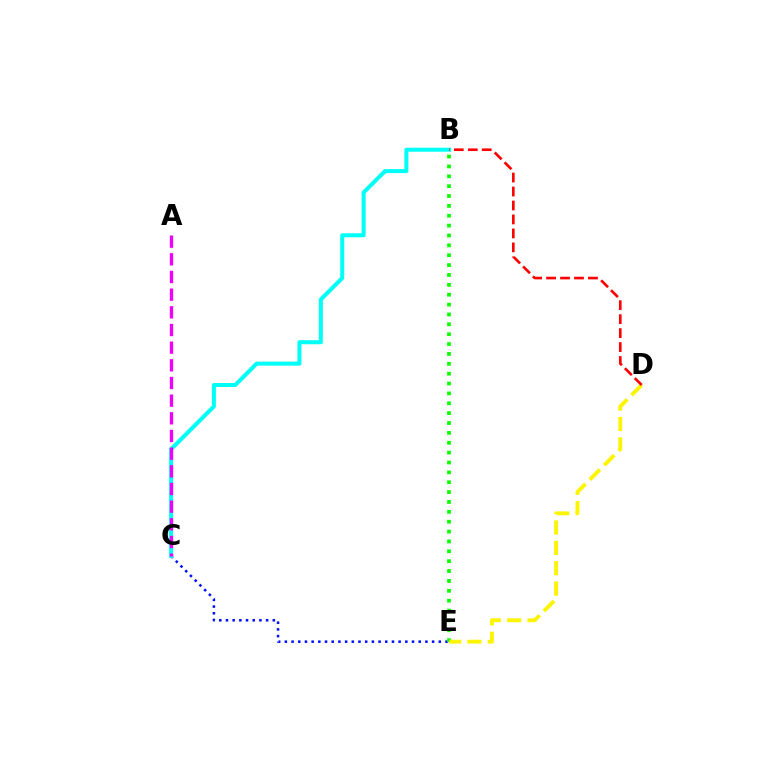{('C', 'E'): [{'color': '#0010ff', 'line_style': 'dotted', 'thickness': 1.82}], ('B', 'E'): [{'color': '#08ff00', 'line_style': 'dotted', 'thickness': 2.68}], ('B', 'C'): [{'color': '#00fff6', 'line_style': 'solid', 'thickness': 2.89}], ('D', 'E'): [{'color': '#fcf500', 'line_style': 'dashed', 'thickness': 2.77}], ('B', 'D'): [{'color': '#ff0000', 'line_style': 'dashed', 'thickness': 1.9}], ('A', 'C'): [{'color': '#ee00ff', 'line_style': 'dashed', 'thickness': 2.4}]}